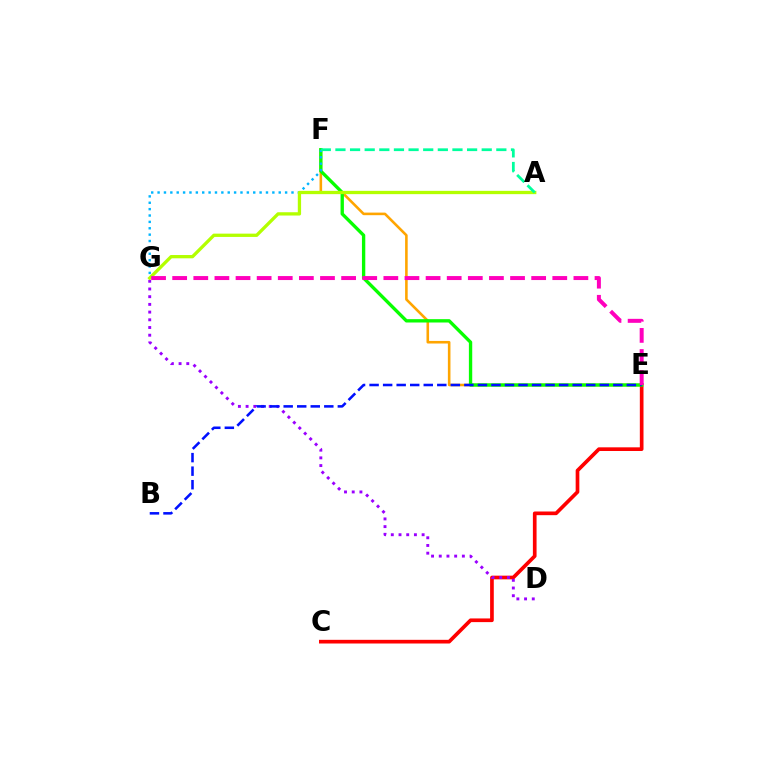{('E', 'F'): [{'color': '#ffa500', 'line_style': 'solid', 'thickness': 1.86}, {'color': '#08ff00', 'line_style': 'solid', 'thickness': 2.41}], ('C', 'E'): [{'color': '#ff0000', 'line_style': 'solid', 'thickness': 2.65}], ('D', 'G'): [{'color': '#9b00ff', 'line_style': 'dotted', 'thickness': 2.09}], ('B', 'E'): [{'color': '#0010ff', 'line_style': 'dashed', 'thickness': 1.84}], ('F', 'G'): [{'color': '#00b5ff', 'line_style': 'dotted', 'thickness': 1.73}], ('A', 'G'): [{'color': '#b3ff00', 'line_style': 'solid', 'thickness': 2.37}], ('A', 'F'): [{'color': '#00ff9d', 'line_style': 'dashed', 'thickness': 1.99}], ('E', 'G'): [{'color': '#ff00bd', 'line_style': 'dashed', 'thickness': 2.87}]}